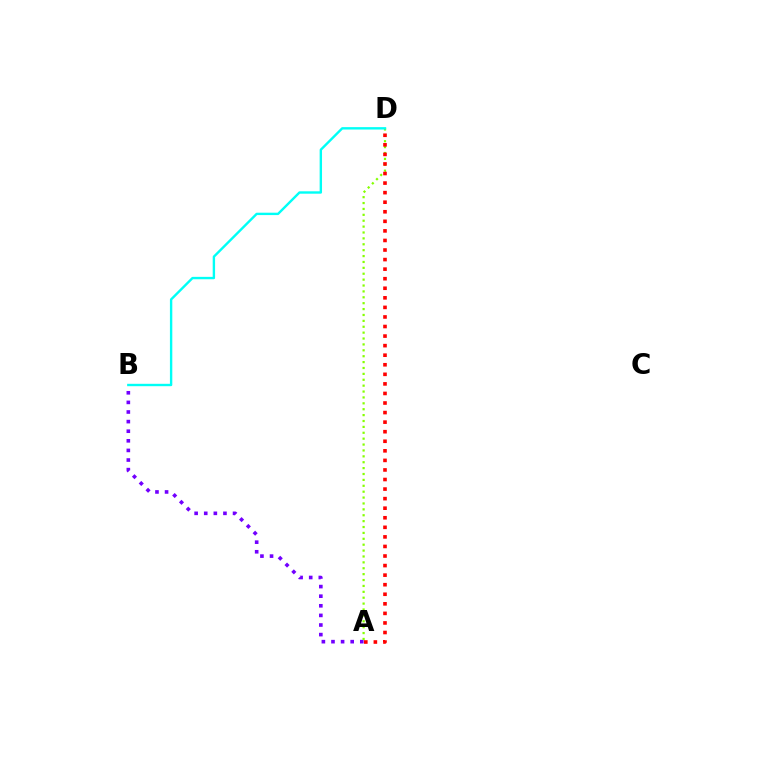{('A', 'B'): [{'color': '#7200ff', 'line_style': 'dotted', 'thickness': 2.61}], ('A', 'D'): [{'color': '#84ff00', 'line_style': 'dotted', 'thickness': 1.6}, {'color': '#ff0000', 'line_style': 'dotted', 'thickness': 2.6}], ('B', 'D'): [{'color': '#00fff6', 'line_style': 'solid', 'thickness': 1.72}]}